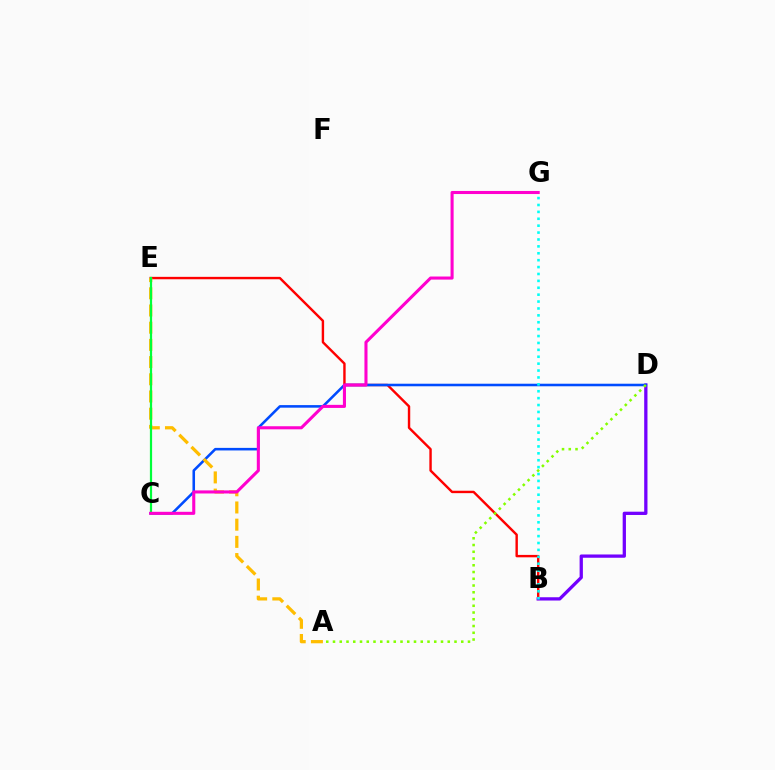{('B', 'E'): [{'color': '#ff0000', 'line_style': 'solid', 'thickness': 1.73}], ('B', 'D'): [{'color': '#7200ff', 'line_style': 'solid', 'thickness': 2.36}], ('C', 'D'): [{'color': '#004bff', 'line_style': 'solid', 'thickness': 1.85}], ('A', 'E'): [{'color': '#ffbd00', 'line_style': 'dashed', 'thickness': 2.34}], ('B', 'G'): [{'color': '#00fff6', 'line_style': 'dotted', 'thickness': 1.87}], ('C', 'E'): [{'color': '#00ff39', 'line_style': 'solid', 'thickness': 1.6}], ('C', 'G'): [{'color': '#ff00cf', 'line_style': 'solid', 'thickness': 2.21}], ('A', 'D'): [{'color': '#84ff00', 'line_style': 'dotted', 'thickness': 1.83}]}